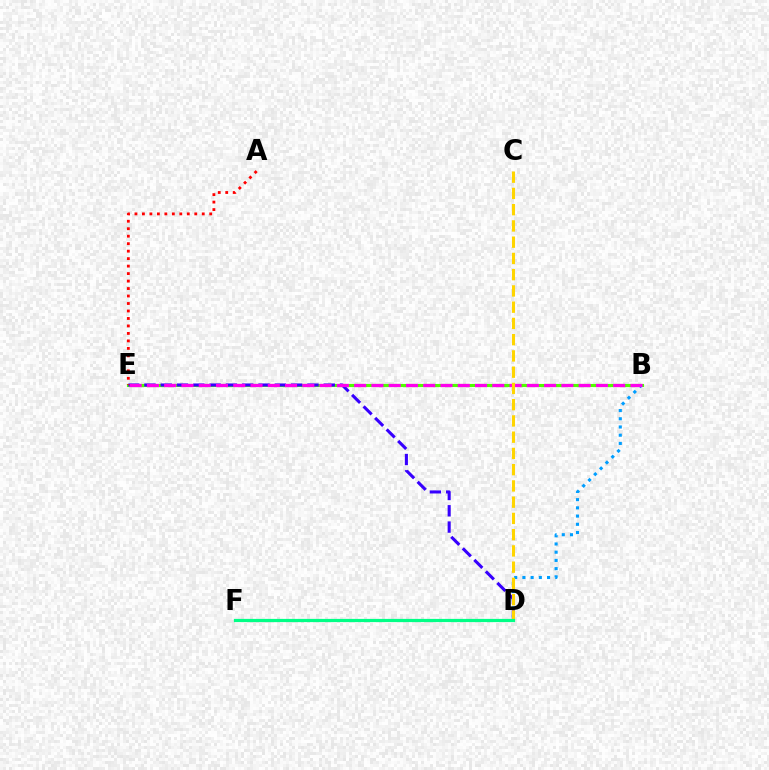{('B', 'E'): [{'color': '#4fff00', 'line_style': 'solid', 'thickness': 2.24}, {'color': '#ff00ed', 'line_style': 'dashed', 'thickness': 2.35}], ('D', 'E'): [{'color': '#3700ff', 'line_style': 'dashed', 'thickness': 2.21}], ('B', 'D'): [{'color': '#009eff', 'line_style': 'dotted', 'thickness': 2.23}], ('A', 'E'): [{'color': '#ff0000', 'line_style': 'dotted', 'thickness': 2.03}], ('C', 'D'): [{'color': '#ffd500', 'line_style': 'dashed', 'thickness': 2.21}], ('D', 'F'): [{'color': '#00ff86', 'line_style': 'solid', 'thickness': 2.32}]}